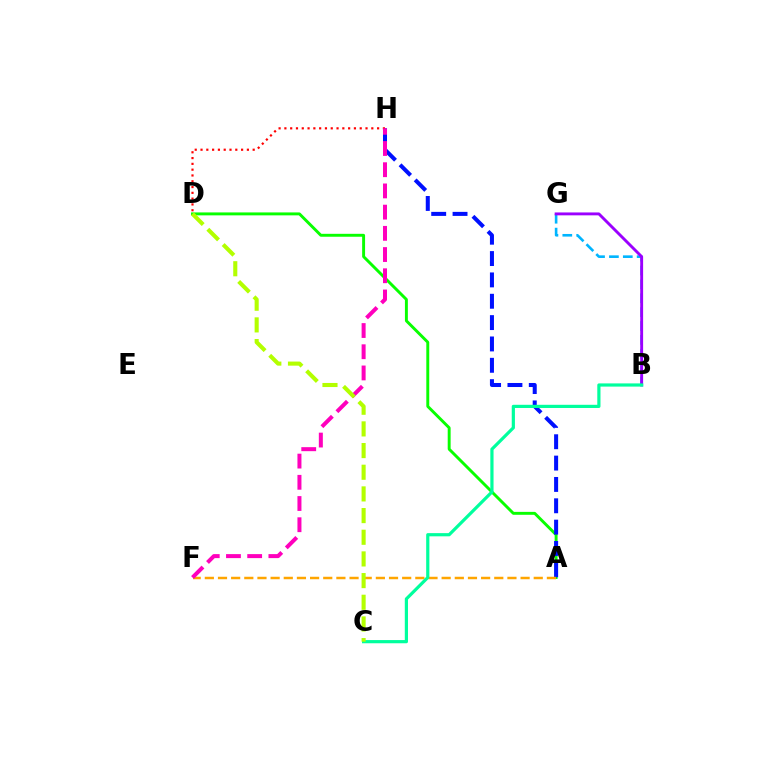{('B', 'G'): [{'color': '#00b5ff', 'line_style': 'dashed', 'thickness': 1.88}, {'color': '#9b00ff', 'line_style': 'solid', 'thickness': 2.08}], ('A', 'D'): [{'color': '#08ff00', 'line_style': 'solid', 'thickness': 2.1}], ('A', 'H'): [{'color': '#0010ff', 'line_style': 'dashed', 'thickness': 2.9}], ('A', 'F'): [{'color': '#ffa500', 'line_style': 'dashed', 'thickness': 1.79}], ('B', 'C'): [{'color': '#00ff9d', 'line_style': 'solid', 'thickness': 2.3}], ('D', 'H'): [{'color': '#ff0000', 'line_style': 'dotted', 'thickness': 1.57}], ('F', 'H'): [{'color': '#ff00bd', 'line_style': 'dashed', 'thickness': 2.88}], ('C', 'D'): [{'color': '#b3ff00', 'line_style': 'dashed', 'thickness': 2.94}]}